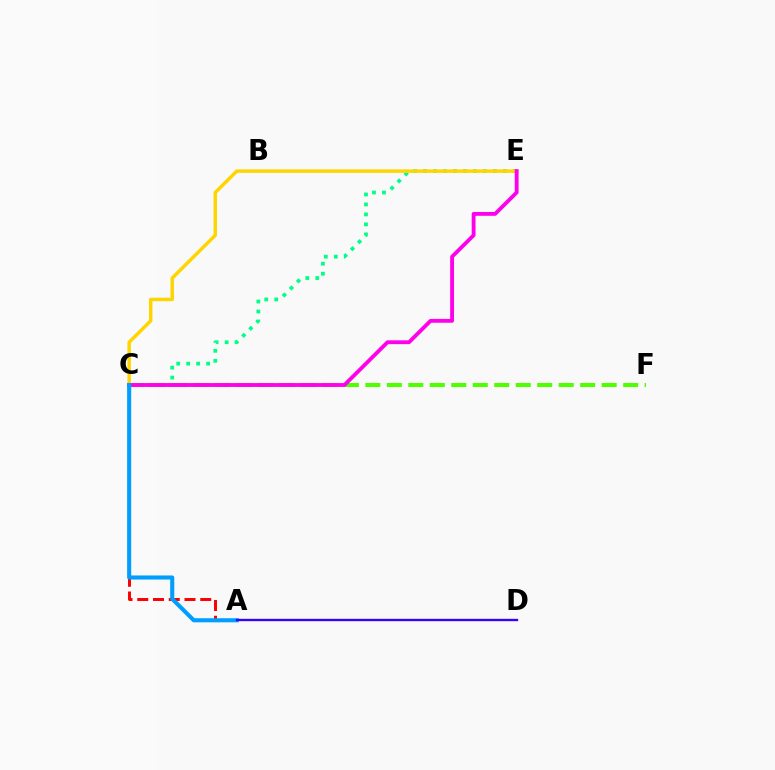{('C', 'E'): [{'color': '#00ff86', 'line_style': 'dotted', 'thickness': 2.71}, {'color': '#ffd500', 'line_style': 'solid', 'thickness': 2.5}, {'color': '#ff00ed', 'line_style': 'solid', 'thickness': 2.76}], ('C', 'F'): [{'color': '#4fff00', 'line_style': 'dashed', 'thickness': 2.92}], ('A', 'C'): [{'color': '#ff0000', 'line_style': 'dashed', 'thickness': 2.14}, {'color': '#009eff', 'line_style': 'solid', 'thickness': 2.94}], ('A', 'D'): [{'color': '#3700ff', 'line_style': 'solid', 'thickness': 1.69}]}